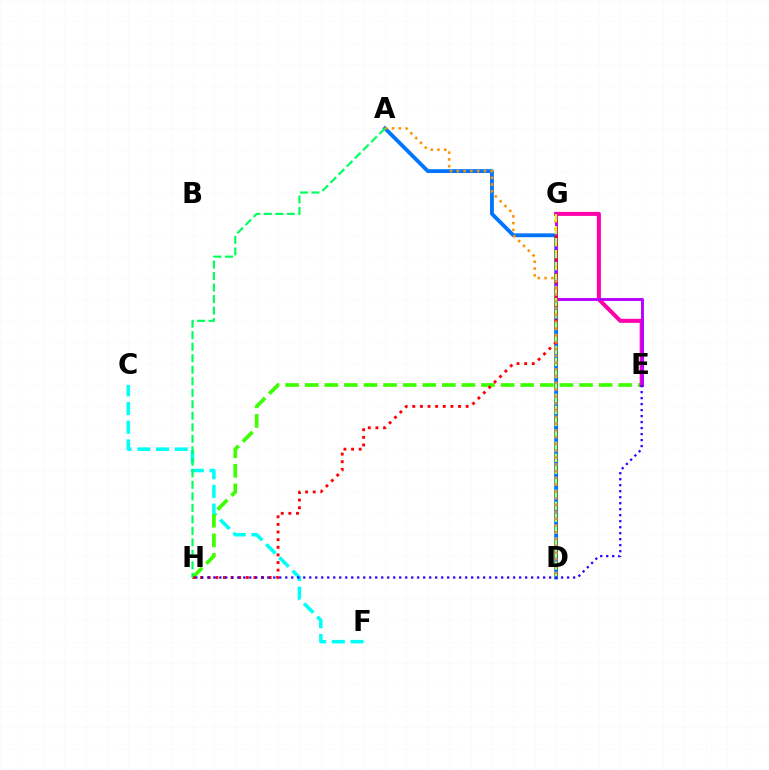{('C', 'F'): [{'color': '#00fff6', 'line_style': 'dashed', 'thickness': 2.54}], ('E', 'H'): [{'color': '#3dff00', 'line_style': 'dashed', 'thickness': 2.66}, {'color': '#2500ff', 'line_style': 'dotted', 'thickness': 1.63}], ('E', 'G'): [{'color': '#ff00ac', 'line_style': 'solid', 'thickness': 2.9}, {'color': '#b900ff', 'line_style': 'solid', 'thickness': 2.09}], ('A', 'D'): [{'color': '#0074ff', 'line_style': 'solid', 'thickness': 2.76}, {'color': '#ff9400', 'line_style': 'dotted', 'thickness': 1.84}], ('G', 'H'): [{'color': '#ff0000', 'line_style': 'dotted', 'thickness': 2.07}], ('D', 'G'): [{'color': '#d1ff00', 'line_style': 'dashed', 'thickness': 1.63}], ('A', 'H'): [{'color': '#00ff5c', 'line_style': 'dashed', 'thickness': 1.56}]}